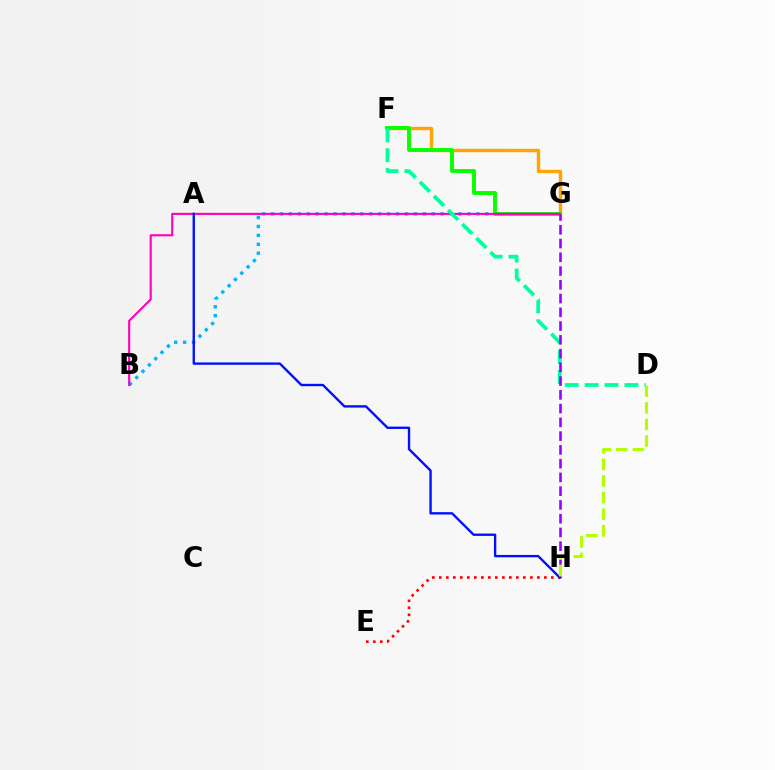{('B', 'G'): [{'color': '#00b5ff', 'line_style': 'dotted', 'thickness': 2.43}, {'color': '#ff00bd', 'line_style': 'solid', 'thickness': 1.52}], ('F', 'G'): [{'color': '#ffa500', 'line_style': 'solid', 'thickness': 2.44}, {'color': '#08ff00', 'line_style': 'solid', 'thickness': 2.8}], ('E', 'H'): [{'color': '#ff0000', 'line_style': 'dotted', 'thickness': 1.9}], ('D', 'F'): [{'color': '#00ff9d', 'line_style': 'dashed', 'thickness': 2.71}], ('G', 'H'): [{'color': '#9b00ff', 'line_style': 'dashed', 'thickness': 1.87}], ('A', 'H'): [{'color': '#0010ff', 'line_style': 'solid', 'thickness': 1.7}], ('D', 'H'): [{'color': '#b3ff00', 'line_style': 'dashed', 'thickness': 2.25}]}